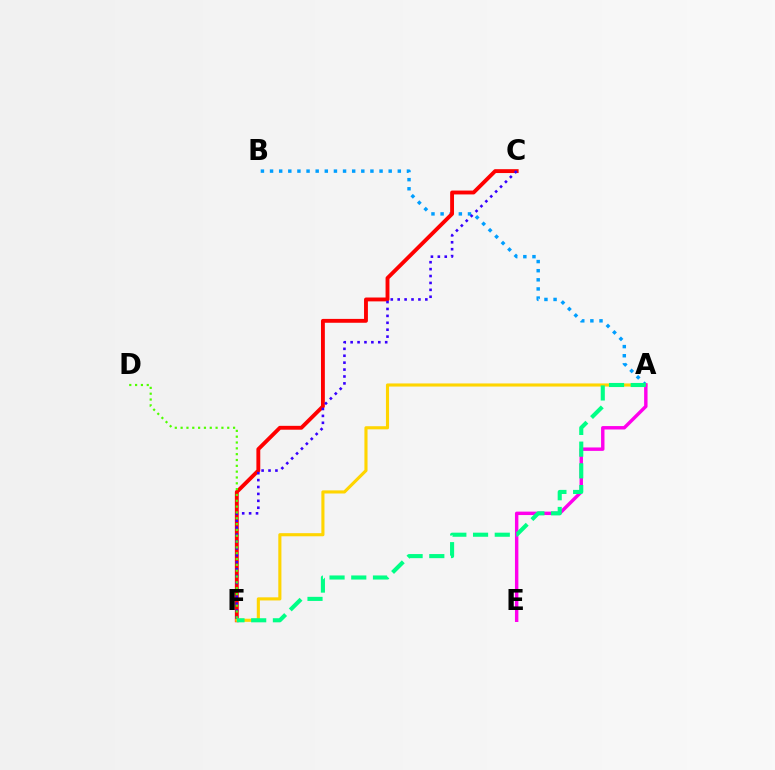{('A', 'B'): [{'color': '#009eff', 'line_style': 'dotted', 'thickness': 2.48}], ('C', 'F'): [{'color': '#ff0000', 'line_style': 'solid', 'thickness': 2.78}, {'color': '#3700ff', 'line_style': 'dotted', 'thickness': 1.88}], ('A', 'F'): [{'color': '#ffd500', 'line_style': 'solid', 'thickness': 2.24}, {'color': '#00ff86', 'line_style': 'dashed', 'thickness': 2.95}], ('A', 'E'): [{'color': '#ff00ed', 'line_style': 'solid', 'thickness': 2.46}], ('D', 'F'): [{'color': '#4fff00', 'line_style': 'dotted', 'thickness': 1.58}]}